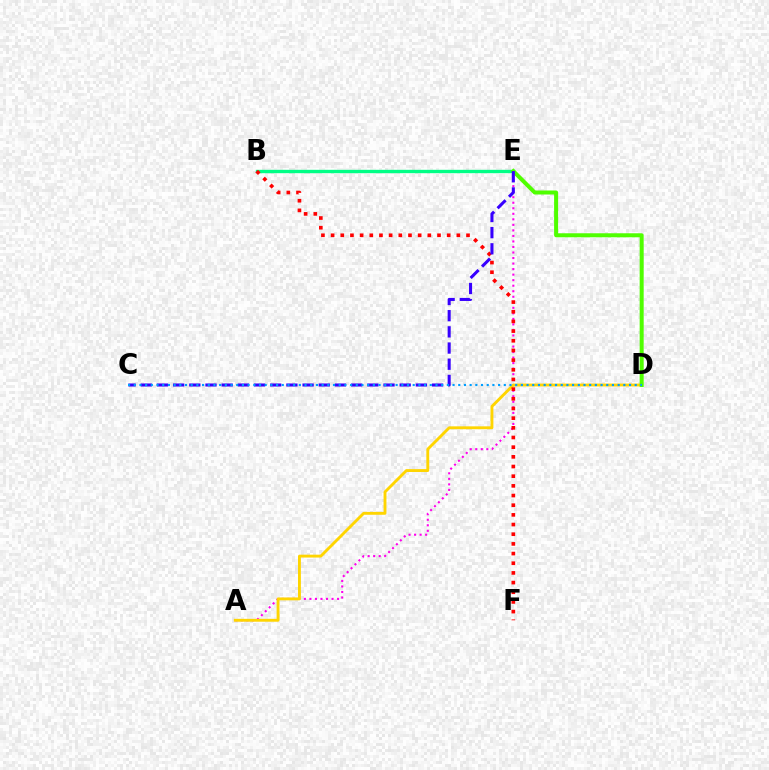{('A', 'E'): [{'color': '#ff00ed', 'line_style': 'dotted', 'thickness': 1.5}], ('A', 'D'): [{'color': '#ffd500', 'line_style': 'solid', 'thickness': 2.07}], ('B', 'E'): [{'color': '#00ff86', 'line_style': 'solid', 'thickness': 2.43}], ('D', 'E'): [{'color': '#4fff00', 'line_style': 'solid', 'thickness': 2.89}], ('B', 'F'): [{'color': '#ff0000', 'line_style': 'dotted', 'thickness': 2.63}], ('C', 'E'): [{'color': '#3700ff', 'line_style': 'dashed', 'thickness': 2.2}], ('C', 'D'): [{'color': '#009eff', 'line_style': 'dotted', 'thickness': 1.55}]}